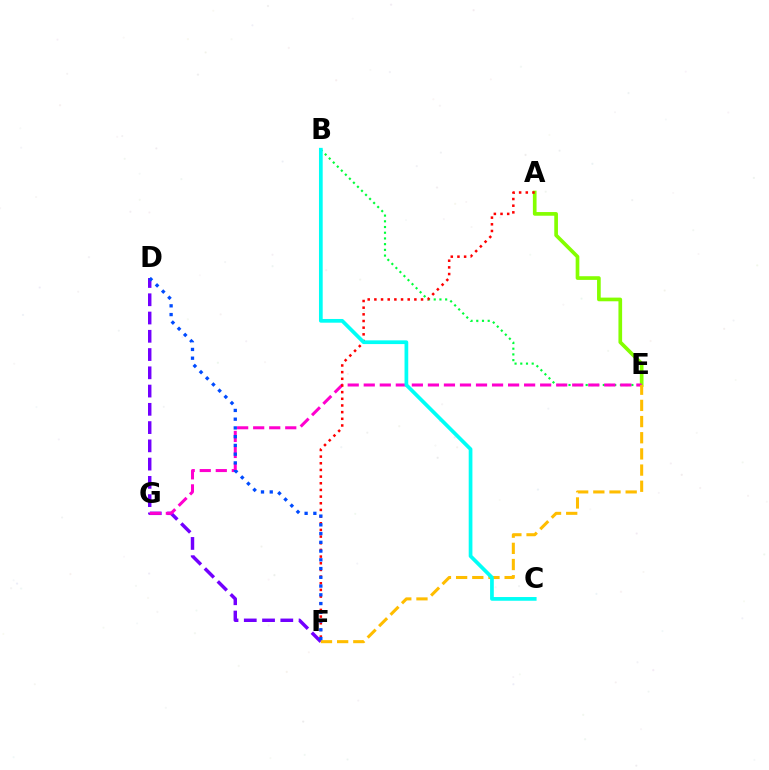{('D', 'F'): [{'color': '#7200ff', 'line_style': 'dashed', 'thickness': 2.48}, {'color': '#004bff', 'line_style': 'dotted', 'thickness': 2.38}], ('B', 'E'): [{'color': '#00ff39', 'line_style': 'dotted', 'thickness': 1.55}], ('A', 'E'): [{'color': '#84ff00', 'line_style': 'solid', 'thickness': 2.65}], ('E', 'G'): [{'color': '#ff00cf', 'line_style': 'dashed', 'thickness': 2.18}], ('E', 'F'): [{'color': '#ffbd00', 'line_style': 'dashed', 'thickness': 2.2}], ('A', 'F'): [{'color': '#ff0000', 'line_style': 'dotted', 'thickness': 1.81}], ('B', 'C'): [{'color': '#00fff6', 'line_style': 'solid', 'thickness': 2.67}]}